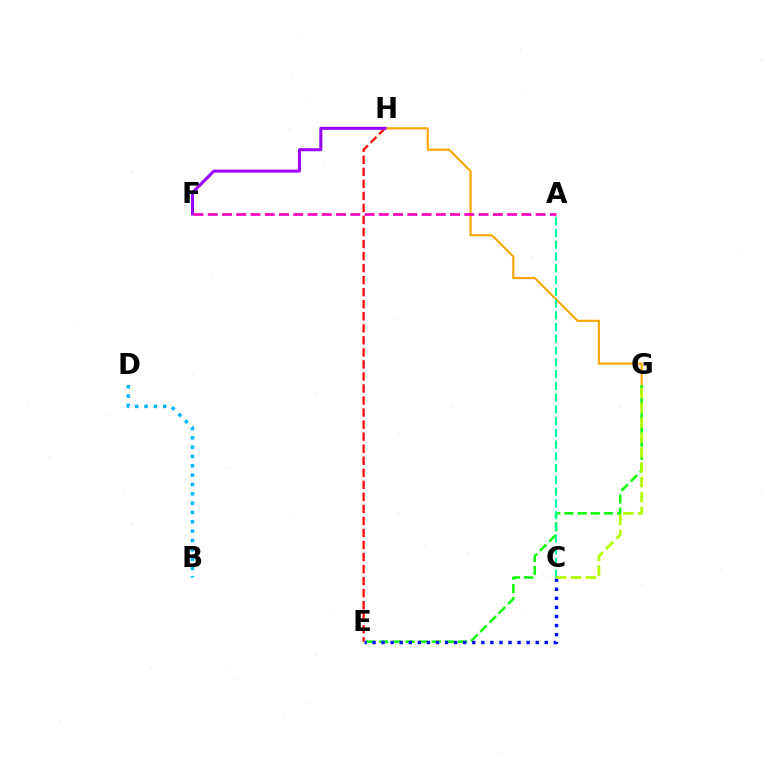{('B', 'D'): [{'color': '#00b5ff', 'line_style': 'dotted', 'thickness': 2.54}], ('E', 'H'): [{'color': '#ff0000', 'line_style': 'dashed', 'thickness': 1.64}], ('G', 'H'): [{'color': '#ffa500', 'line_style': 'solid', 'thickness': 1.55}], ('E', 'G'): [{'color': '#08ff00', 'line_style': 'dashed', 'thickness': 1.78}], ('C', 'E'): [{'color': '#0010ff', 'line_style': 'dotted', 'thickness': 2.46}], ('F', 'H'): [{'color': '#9b00ff', 'line_style': 'solid', 'thickness': 2.18}], ('A', 'C'): [{'color': '#00ff9d', 'line_style': 'dashed', 'thickness': 1.6}], ('A', 'F'): [{'color': '#ff00bd', 'line_style': 'dashed', 'thickness': 1.94}], ('C', 'G'): [{'color': '#b3ff00', 'line_style': 'dashed', 'thickness': 2.02}]}